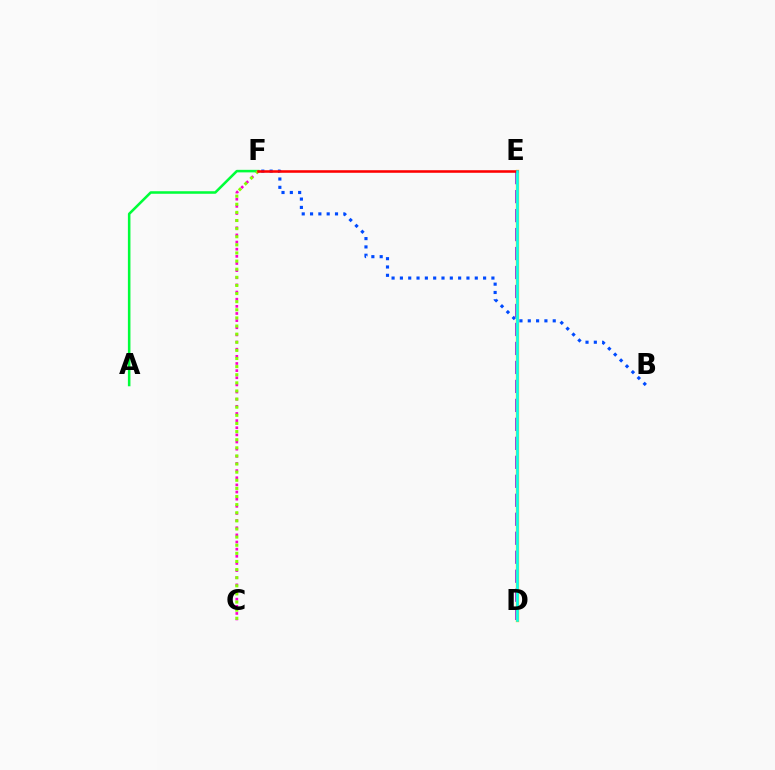{('D', 'E'): [{'color': '#7200ff', 'line_style': 'dashed', 'thickness': 2.58}, {'color': '#ffbd00', 'line_style': 'solid', 'thickness': 2.4}, {'color': '#00fff6', 'line_style': 'solid', 'thickness': 1.86}], ('A', 'F'): [{'color': '#00ff39', 'line_style': 'solid', 'thickness': 1.83}], ('C', 'F'): [{'color': '#ff00cf', 'line_style': 'dotted', 'thickness': 1.94}, {'color': '#84ff00', 'line_style': 'dotted', 'thickness': 2.21}], ('B', 'F'): [{'color': '#004bff', 'line_style': 'dotted', 'thickness': 2.26}], ('E', 'F'): [{'color': '#ff0000', 'line_style': 'solid', 'thickness': 1.84}]}